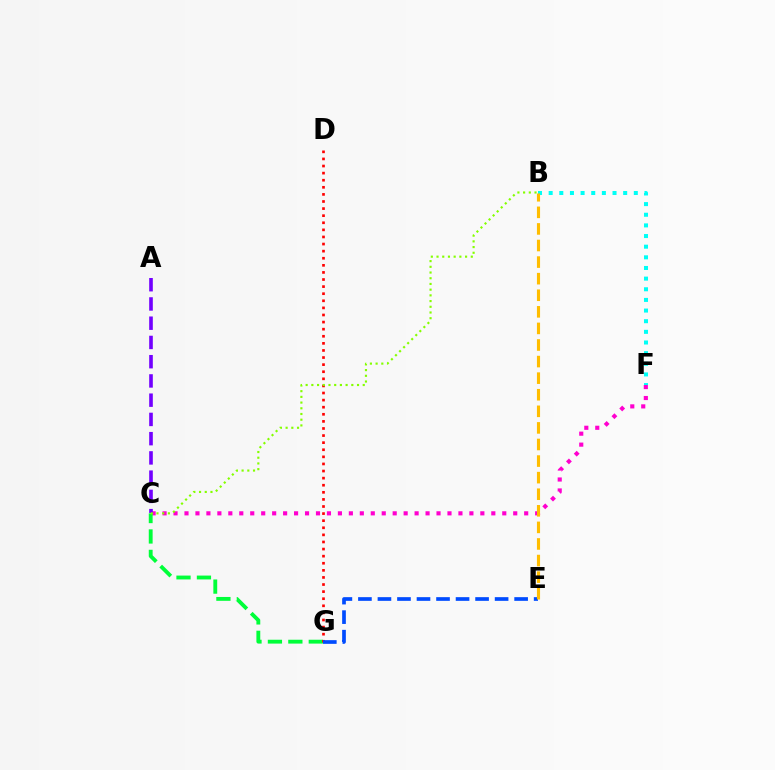{('B', 'F'): [{'color': '#00fff6', 'line_style': 'dotted', 'thickness': 2.89}], ('C', 'F'): [{'color': '#ff00cf', 'line_style': 'dotted', 'thickness': 2.98}], ('C', 'G'): [{'color': '#00ff39', 'line_style': 'dashed', 'thickness': 2.78}], ('D', 'G'): [{'color': '#ff0000', 'line_style': 'dotted', 'thickness': 1.93}], ('E', 'G'): [{'color': '#004bff', 'line_style': 'dashed', 'thickness': 2.65}], ('A', 'C'): [{'color': '#7200ff', 'line_style': 'dashed', 'thickness': 2.61}], ('B', 'E'): [{'color': '#ffbd00', 'line_style': 'dashed', 'thickness': 2.25}], ('B', 'C'): [{'color': '#84ff00', 'line_style': 'dotted', 'thickness': 1.55}]}